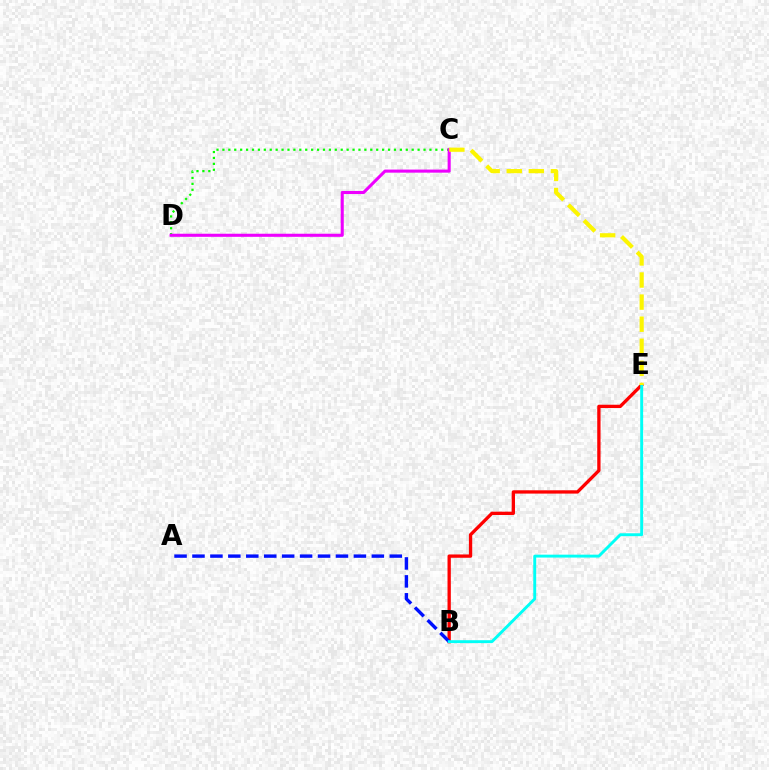{('B', 'E'): [{'color': '#ff0000', 'line_style': 'solid', 'thickness': 2.38}, {'color': '#00fff6', 'line_style': 'solid', 'thickness': 2.09}], ('A', 'B'): [{'color': '#0010ff', 'line_style': 'dashed', 'thickness': 2.44}], ('C', 'D'): [{'color': '#08ff00', 'line_style': 'dotted', 'thickness': 1.61}, {'color': '#ee00ff', 'line_style': 'solid', 'thickness': 2.22}], ('C', 'E'): [{'color': '#fcf500', 'line_style': 'dashed', 'thickness': 3.0}]}